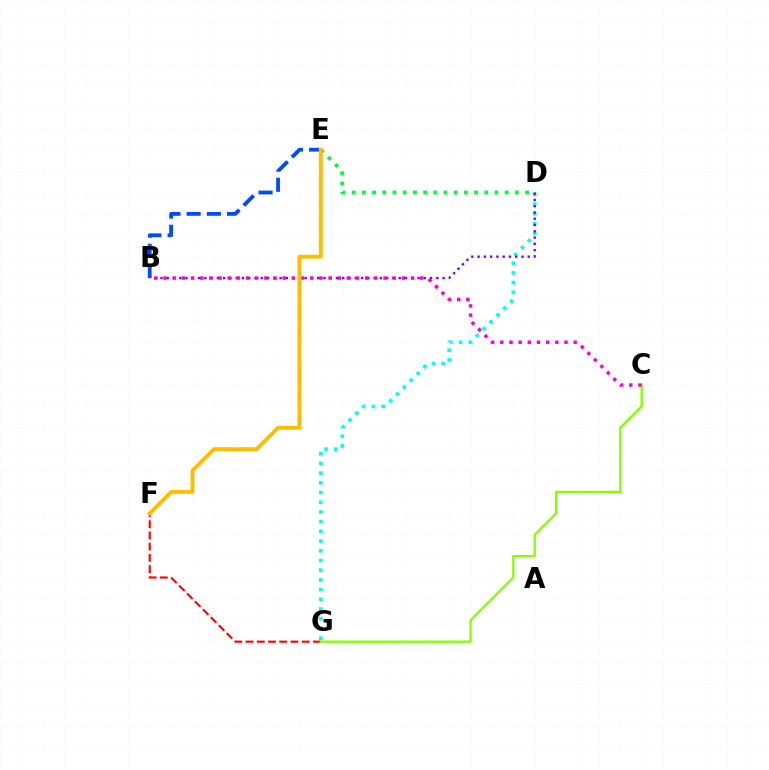{('D', 'G'): [{'color': '#00fff6', 'line_style': 'dotted', 'thickness': 2.64}], ('B', 'D'): [{'color': '#7200ff', 'line_style': 'dotted', 'thickness': 1.7}], ('F', 'G'): [{'color': '#ff0000', 'line_style': 'dashed', 'thickness': 1.53}], ('B', 'E'): [{'color': '#004bff', 'line_style': 'dashed', 'thickness': 2.74}], ('D', 'E'): [{'color': '#00ff39', 'line_style': 'dotted', 'thickness': 2.77}], ('C', 'G'): [{'color': '#84ff00', 'line_style': 'solid', 'thickness': 1.67}], ('B', 'C'): [{'color': '#ff00cf', 'line_style': 'dotted', 'thickness': 2.49}], ('E', 'F'): [{'color': '#ffbd00', 'line_style': 'solid', 'thickness': 2.81}]}